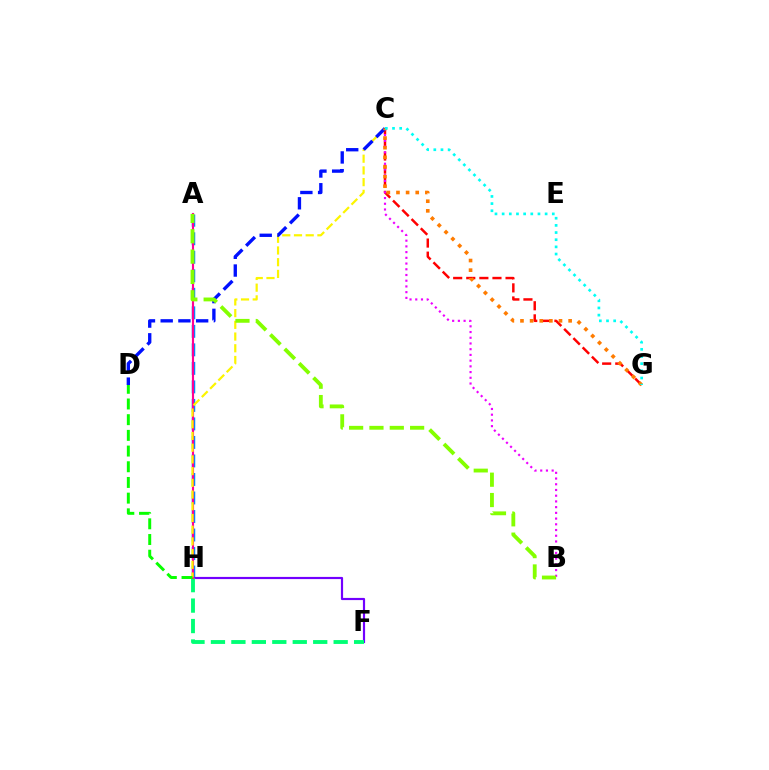{('C', 'G'): [{'color': '#ff0000', 'line_style': 'dashed', 'thickness': 1.78}, {'color': '#ff7c00', 'line_style': 'dotted', 'thickness': 2.62}, {'color': '#00fff6', 'line_style': 'dotted', 'thickness': 1.95}], ('A', 'H'): [{'color': '#008cff', 'line_style': 'dashed', 'thickness': 2.52}, {'color': '#ff0094', 'line_style': 'solid', 'thickness': 1.54}], ('B', 'C'): [{'color': '#ee00ff', 'line_style': 'dotted', 'thickness': 1.55}], ('F', 'H'): [{'color': '#7200ff', 'line_style': 'solid', 'thickness': 1.57}, {'color': '#00ff74', 'line_style': 'dashed', 'thickness': 2.78}], ('C', 'H'): [{'color': '#fcf500', 'line_style': 'dashed', 'thickness': 1.59}], ('C', 'D'): [{'color': '#0010ff', 'line_style': 'dashed', 'thickness': 2.41}], ('D', 'H'): [{'color': '#08ff00', 'line_style': 'dashed', 'thickness': 2.13}], ('A', 'B'): [{'color': '#84ff00', 'line_style': 'dashed', 'thickness': 2.76}]}